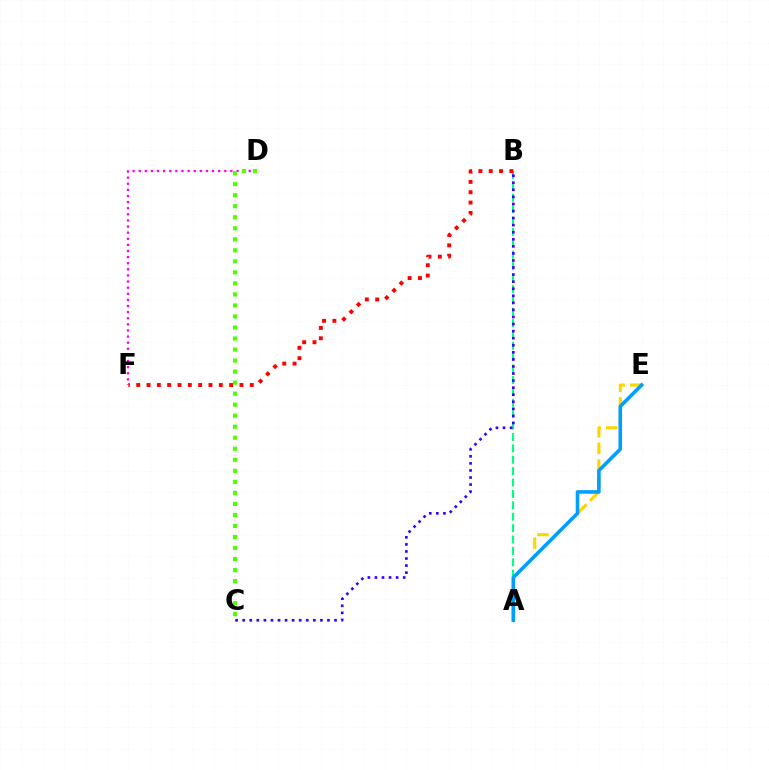{('A', 'B'): [{'color': '#00ff86', 'line_style': 'dashed', 'thickness': 1.55}], ('D', 'F'): [{'color': '#ff00ed', 'line_style': 'dotted', 'thickness': 1.66}], ('B', 'F'): [{'color': '#ff0000', 'line_style': 'dotted', 'thickness': 2.81}], ('A', 'E'): [{'color': '#ffd500', 'line_style': 'dashed', 'thickness': 2.27}, {'color': '#009eff', 'line_style': 'solid', 'thickness': 2.58}], ('B', 'C'): [{'color': '#3700ff', 'line_style': 'dotted', 'thickness': 1.92}], ('C', 'D'): [{'color': '#4fff00', 'line_style': 'dotted', 'thickness': 3.0}]}